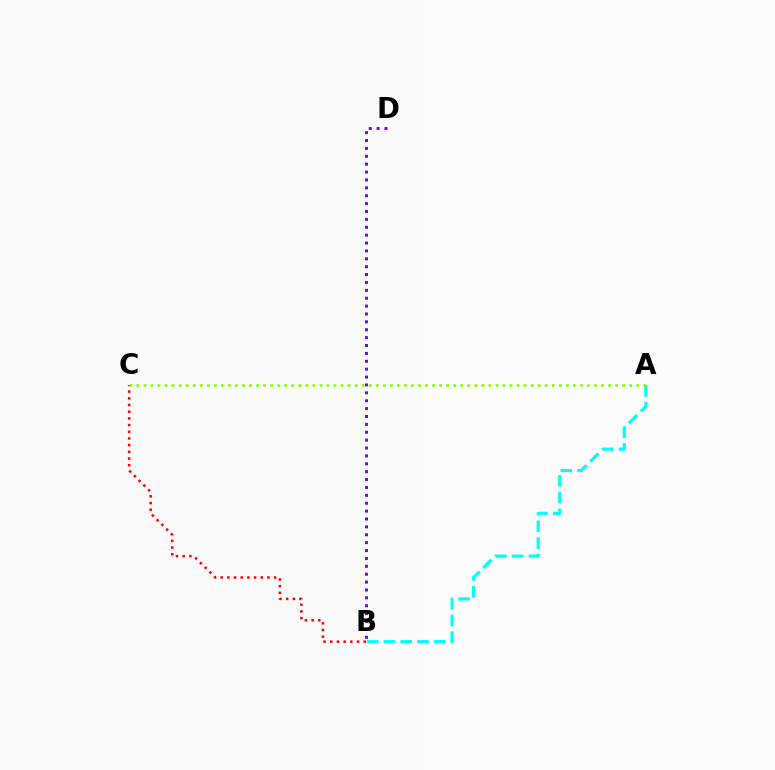{('A', 'B'): [{'color': '#00fff6', 'line_style': 'dashed', 'thickness': 2.28}], ('B', 'C'): [{'color': '#ff0000', 'line_style': 'dotted', 'thickness': 1.82}], ('A', 'C'): [{'color': '#84ff00', 'line_style': 'dotted', 'thickness': 1.91}], ('B', 'D'): [{'color': '#7200ff', 'line_style': 'dotted', 'thickness': 2.14}]}